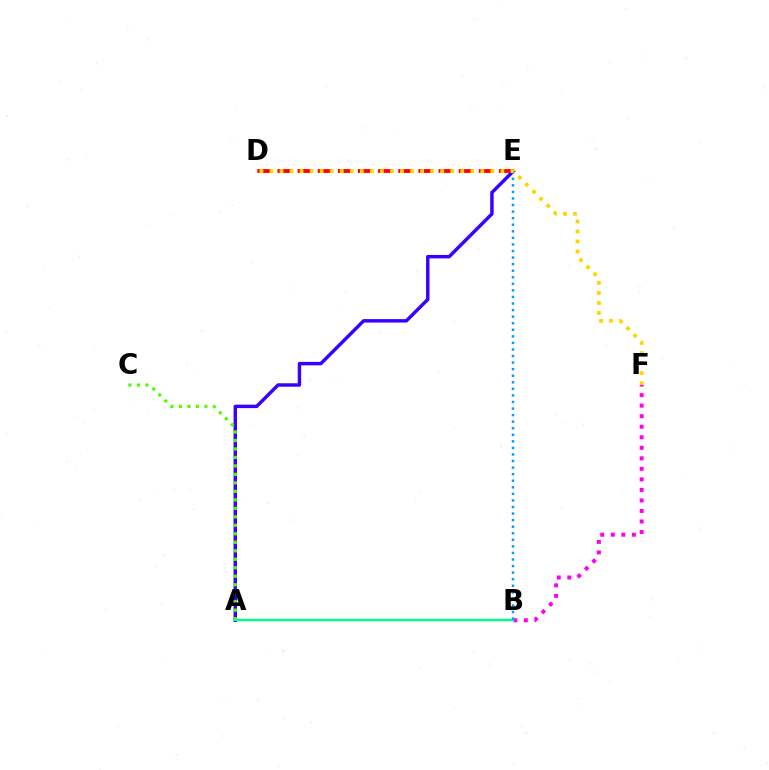{('D', 'E'): [{'color': '#ff0000', 'line_style': 'dashed', 'thickness': 2.74}], ('A', 'E'): [{'color': '#3700ff', 'line_style': 'solid', 'thickness': 2.48}], ('B', 'F'): [{'color': '#ff00ed', 'line_style': 'dotted', 'thickness': 2.86}], ('A', 'B'): [{'color': '#00ff86', 'line_style': 'solid', 'thickness': 1.78}], ('B', 'E'): [{'color': '#009eff', 'line_style': 'dotted', 'thickness': 1.78}], ('D', 'F'): [{'color': '#ffd500', 'line_style': 'dotted', 'thickness': 2.73}], ('A', 'C'): [{'color': '#4fff00', 'line_style': 'dotted', 'thickness': 2.31}]}